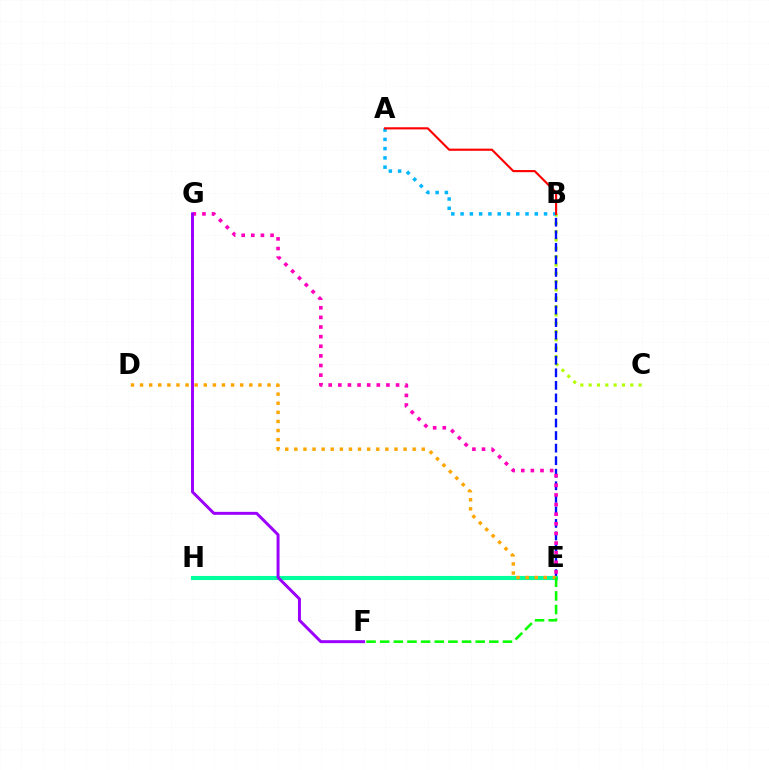{('B', 'C'): [{'color': '#b3ff00', 'line_style': 'dotted', 'thickness': 2.26}], ('B', 'E'): [{'color': '#0010ff', 'line_style': 'dashed', 'thickness': 1.7}], ('A', 'B'): [{'color': '#00b5ff', 'line_style': 'dotted', 'thickness': 2.52}, {'color': '#ff0000', 'line_style': 'solid', 'thickness': 1.54}], ('E', 'H'): [{'color': '#00ff9d', 'line_style': 'solid', 'thickness': 2.96}], ('E', 'G'): [{'color': '#ff00bd', 'line_style': 'dotted', 'thickness': 2.61}], ('D', 'E'): [{'color': '#ffa500', 'line_style': 'dotted', 'thickness': 2.47}], ('F', 'G'): [{'color': '#9b00ff', 'line_style': 'solid', 'thickness': 2.13}], ('E', 'F'): [{'color': '#08ff00', 'line_style': 'dashed', 'thickness': 1.85}]}